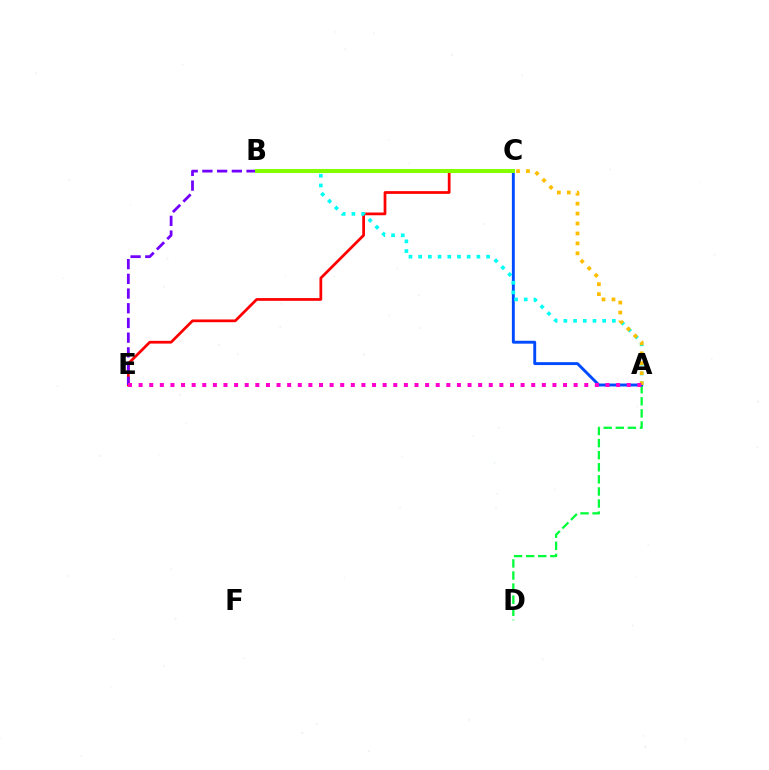{('A', 'D'): [{'color': '#00ff39', 'line_style': 'dashed', 'thickness': 1.64}], ('C', 'E'): [{'color': '#ff0000', 'line_style': 'solid', 'thickness': 1.97}], ('A', 'C'): [{'color': '#004bff', 'line_style': 'solid', 'thickness': 2.09}, {'color': '#ffbd00', 'line_style': 'dotted', 'thickness': 2.7}], ('B', 'E'): [{'color': '#7200ff', 'line_style': 'dashed', 'thickness': 2.0}], ('A', 'B'): [{'color': '#00fff6', 'line_style': 'dotted', 'thickness': 2.64}], ('B', 'C'): [{'color': '#84ff00', 'line_style': 'solid', 'thickness': 2.9}], ('A', 'E'): [{'color': '#ff00cf', 'line_style': 'dotted', 'thickness': 2.88}]}